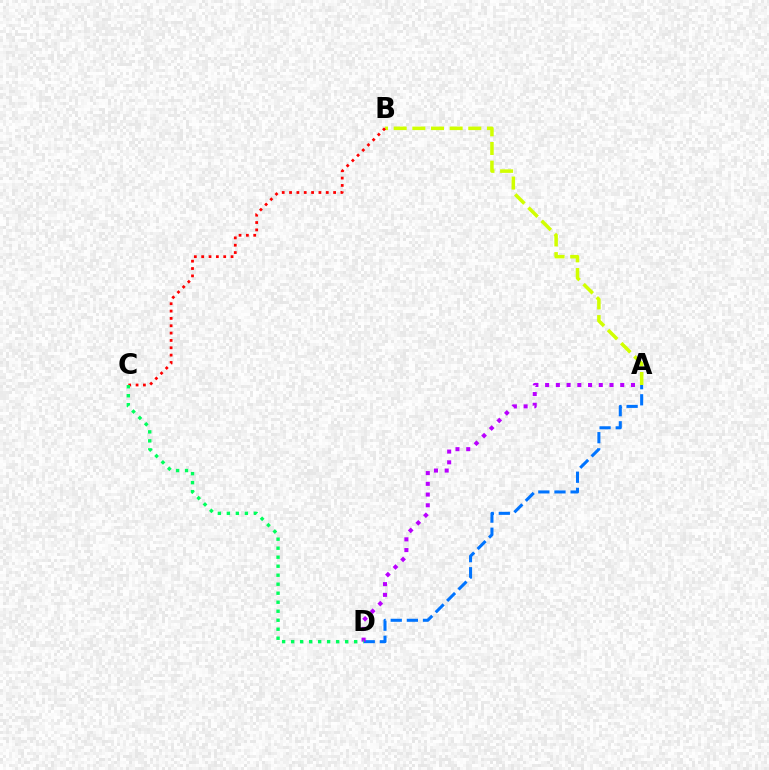{('A', 'B'): [{'color': '#d1ff00', 'line_style': 'dashed', 'thickness': 2.53}], ('A', 'D'): [{'color': '#0074ff', 'line_style': 'dashed', 'thickness': 2.19}, {'color': '#b900ff', 'line_style': 'dotted', 'thickness': 2.92}], ('B', 'C'): [{'color': '#ff0000', 'line_style': 'dotted', 'thickness': 2.0}], ('C', 'D'): [{'color': '#00ff5c', 'line_style': 'dotted', 'thickness': 2.45}]}